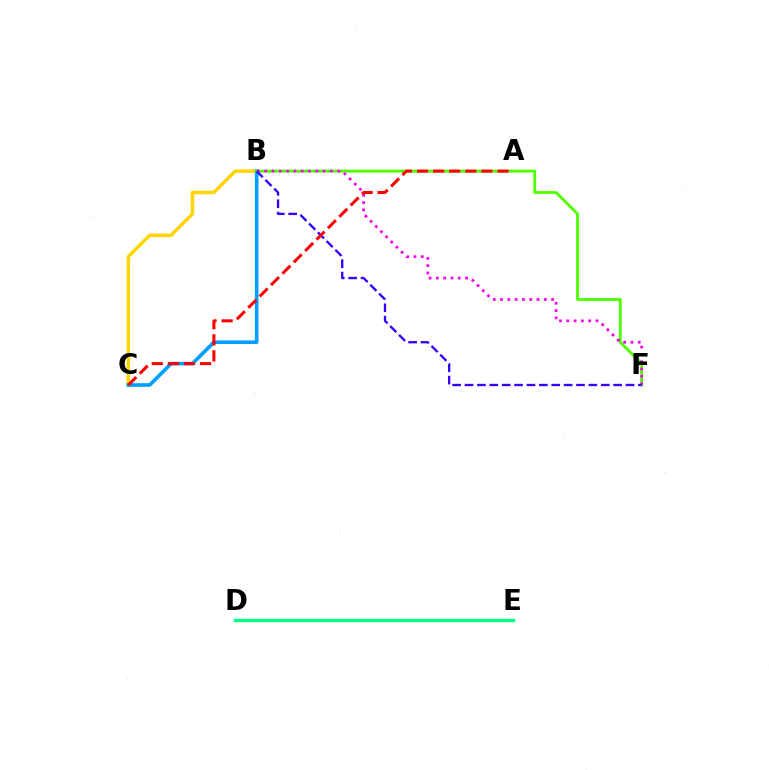{('B', 'C'): [{'color': '#ffd500', 'line_style': 'solid', 'thickness': 2.51}, {'color': '#009eff', 'line_style': 'solid', 'thickness': 2.6}], ('B', 'F'): [{'color': '#4fff00', 'line_style': 'solid', 'thickness': 2.04}, {'color': '#ff00ed', 'line_style': 'dotted', 'thickness': 1.98}, {'color': '#3700ff', 'line_style': 'dashed', 'thickness': 1.68}], ('D', 'E'): [{'color': '#00ff86', 'line_style': 'solid', 'thickness': 2.42}], ('A', 'C'): [{'color': '#ff0000', 'line_style': 'dashed', 'thickness': 2.19}]}